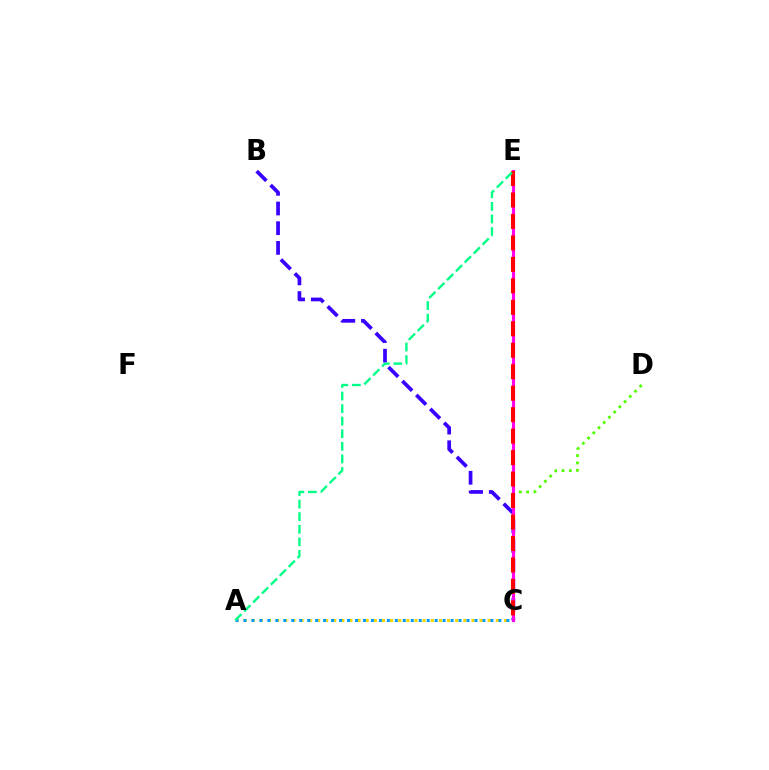{('A', 'C'): [{'color': '#ffd500', 'line_style': 'dotted', 'thickness': 2.21}, {'color': '#009eff', 'line_style': 'dotted', 'thickness': 2.16}], ('B', 'C'): [{'color': '#3700ff', 'line_style': 'dashed', 'thickness': 2.67}], ('C', 'D'): [{'color': '#4fff00', 'line_style': 'dotted', 'thickness': 2.0}], ('C', 'E'): [{'color': '#ff00ed', 'line_style': 'solid', 'thickness': 2.26}, {'color': '#ff0000', 'line_style': 'dashed', 'thickness': 2.92}], ('A', 'E'): [{'color': '#00ff86', 'line_style': 'dashed', 'thickness': 1.71}]}